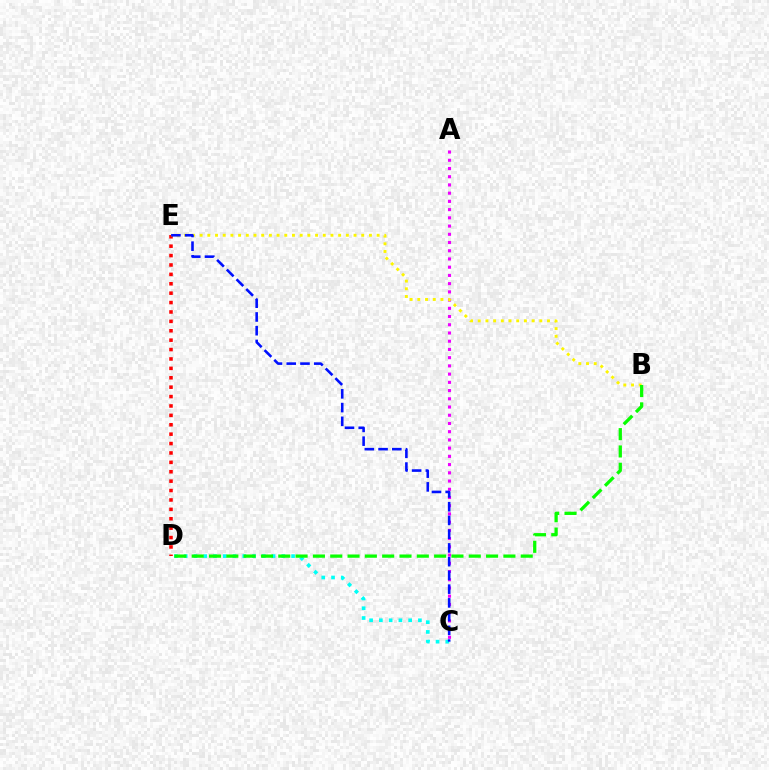{('A', 'C'): [{'color': '#ee00ff', 'line_style': 'dotted', 'thickness': 2.23}], ('C', 'D'): [{'color': '#00fff6', 'line_style': 'dotted', 'thickness': 2.65}], ('D', 'E'): [{'color': '#ff0000', 'line_style': 'dotted', 'thickness': 2.55}], ('B', 'E'): [{'color': '#fcf500', 'line_style': 'dotted', 'thickness': 2.09}], ('B', 'D'): [{'color': '#08ff00', 'line_style': 'dashed', 'thickness': 2.35}], ('C', 'E'): [{'color': '#0010ff', 'line_style': 'dashed', 'thickness': 1.87}]}